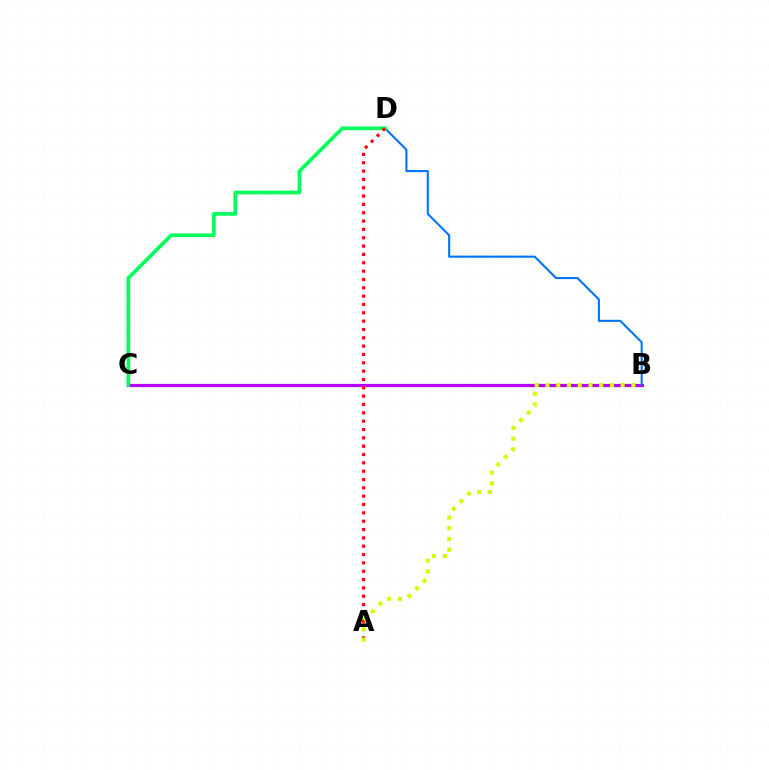{('B', 'C'): [{'color': '#b900ff', 'line_style': 'solid', 'thickness': 2.32}], ('B', 'D'): [{'color': '#0074ff', 'line_style': 'solid', 'thickness': 1.51}], ('C', 'D'): [{'color': '#00ff5c', 'line_style': 'solid', 'thickness': 2.65}], ('A', 'D'): [{'color': '#ff0000', 'line_style': 'dotted', 'thickness': 2.27}], ('A', 'B'): [{'color': '#d1ff00', 'line_style': 'dotted', 'thickness': 2.92}]}